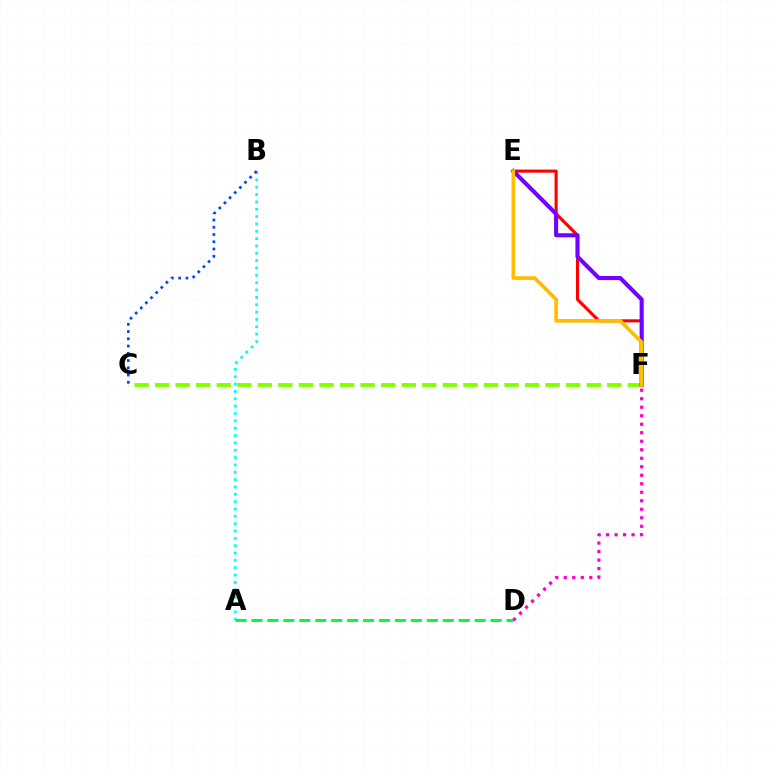{('E', 'F'): [{'color': '#ff0000', 'line_style': 'solid', 'thickness': 2.22}, {'color': '#7200ff', 'line_style': 'solid', 'thickness': 2.95}, {'color': '#ffbd00', 'line_style': 'solid', 'thickness': 2.66}], ('C', 'F'): [{'color': '#84ff00', 'line_style': 'dashed', 'thickness': 2.79}], ('A', 'B'): [{'color': '#00fff6', 'line_style': 'dotted', 'thickness': 2.0}], ('A', 'D'): [{'color': '#00ff39', 'line_style': 'dashed', 'thickness': 2.17}], ('D', 'F'): [{'color': '#ff00cf', 'line_style': 'dotted', 'thickness': 2.31}], ('B', 'C'): [{'color': '#004bff', 'line_style': 'dotted', 'thickness': 1.97}]}